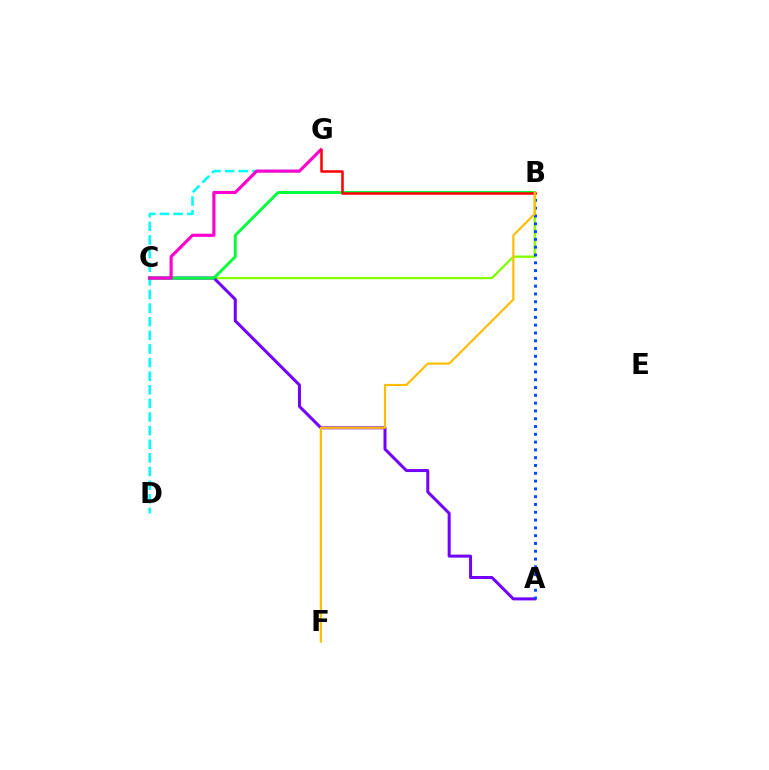{('B', 'C'): [{'color': '#84ff00', 'line_style': 'solid', 'thickness': 1.68}, {'color': '#00ff39', 'line_style': 'solid', 'thickness': 2.09}], ('D', 'G'): [{'color': '#00fff6', 'line_style': 'dashed', 'thickness': 1.85}], ('A', 'C'): [{'color': '#7200ff', 'line_style': 'solid', 'thickness': 2.17}], ('A', 'B'): [{'color': '#004bff', 'line_style': 'dotted', 'thickness': 2.12}], ('C', 'G'): [{'color': '#ff00cf', 'line_style': 'solid', 'thickness': 2.26}], ('B', 'G'): [{'color': '#ff0000', 'line_style': 'solid', 'thickness': 1.81}], ('B', 'F'): [{'color': '#ffbd00', 'line_style': 'solid', 'thickness': 1.56}]}